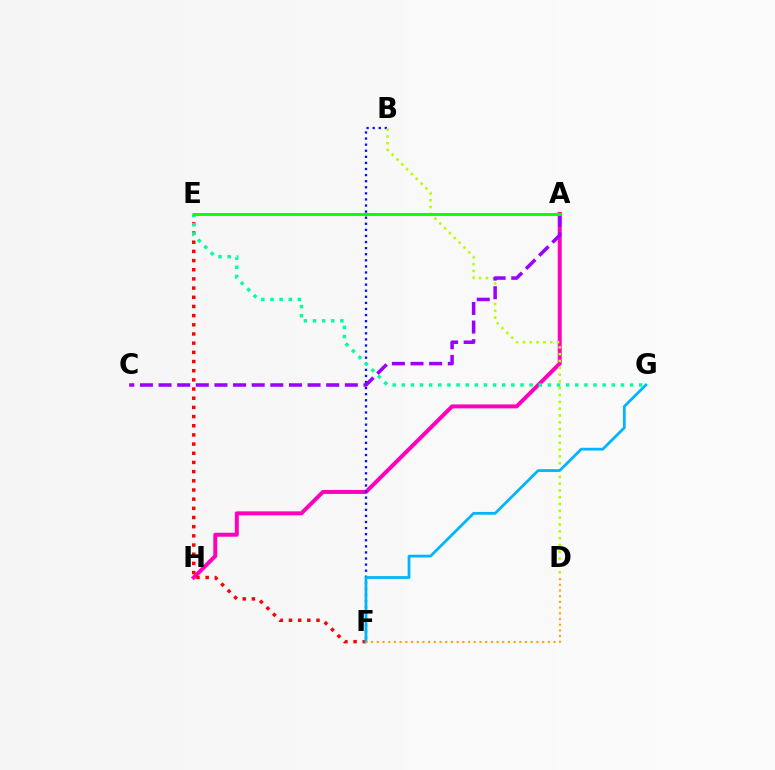{('A', 'H'): [{'color': '#ff00bd', 'line_style': 'solid', 'thickness': 2.86}], ('E', 'F'): [{'color': '#ff0000', 'line_style': 'dotted', 'thickness': 2.49}], ('B', 'F'): [{'color': '#0010ff', 'line_style': 'dotted', 'thickness': 1.65}], ('E', 'G'): [{'color': '#00ff9d', 'line_style': 'dotted', 'thickness': 2.48}], ('B', 'D'): [{'color': '#b3ff00', 'line_style': 'dotted', 'thickness': 1.85}], ('A', 'C'): [{'color': '#9b00ff', 'line_style': 'dashed', 'thickness': 2.53}], ('F', 'G'): [{'color': '#00b5ff', 'line_style': 'solid', 'thickness': 1.99}], ('D', 'F'): [{'color': '#ffa500', 'line_style': 'dotted', 'thickness': 1.55}], ('A', 'E'): [{'color': '#08ff00', 'line_style': 'solid', 'thickness': 2.07}]}